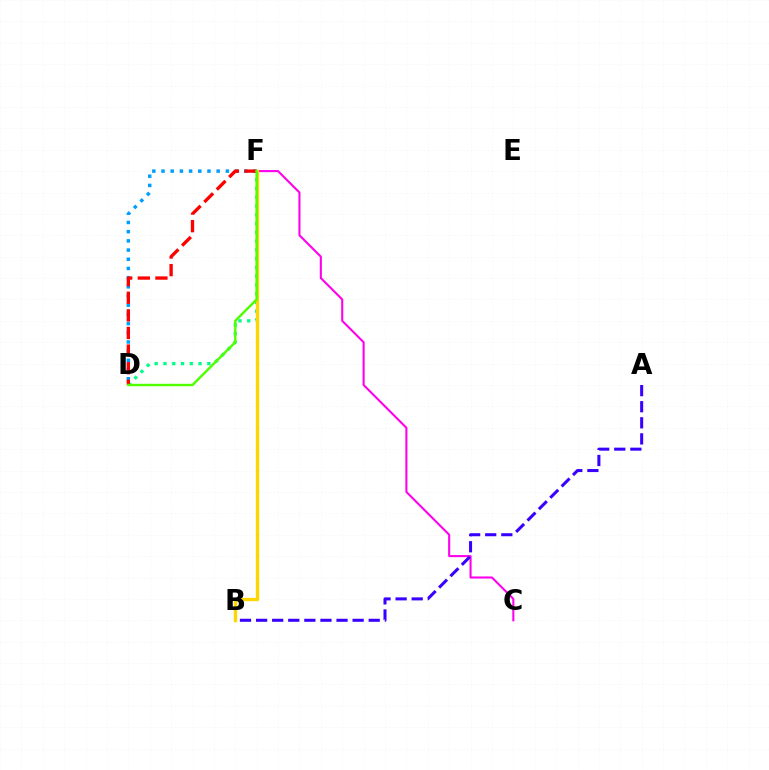{('C', 'F'): [{'color': '#ff00ed', 'line_style': 'solid', 'thickness': 1.5}], ('A', 'B'): [{'color': '#3700ff', 'line_style': 'dashed', 'thickness': 2.19}], ('D', 'F'): [{'color': '#00ff86', 'line_style': 'dotted', 'thickness': 2.38}, {'color': '#009eff', 'line_style': 'dotted', 'thickness': 2.5}, {'color': '#ff0000', 'line_style': 'dashed', 'thickness': 2.39}, {'color': '#4fff00', 'line_style': 'solid', 'thickness': 1.74}], ('B', 'F'): [{'color': '#ffd500', 'line_style': 'solid', 'thickness': 2.4}]}